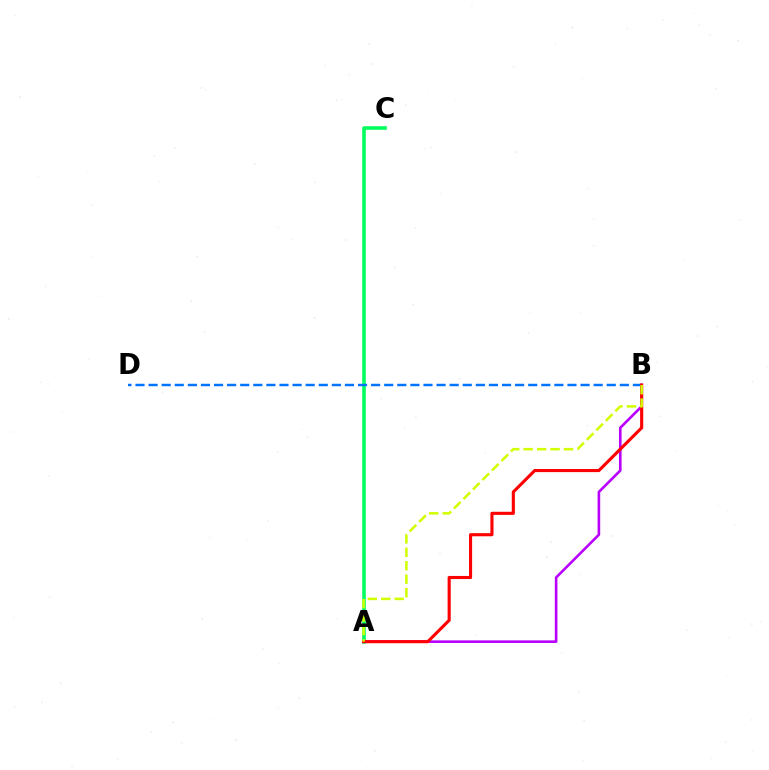{('A', 'C'): [{'color': '#00ff5c', 'line_style': 'solid', 'thickness': 2.58}], ('A', 'B'): [{'color': '#b900ff', 'line_style': 'solid', 'thickness': 1.88}, {'color': '#ff0000', 'line_style': 'solid', 'thickness': 2.24}, {'color': '#d1ff00', 'line_style': 'dashed', 'thickness': 1.83}], ('B', 'D'): [{'color': '#0074ff', 'line_style': 'dashed', 'thickness': 1.78}]}